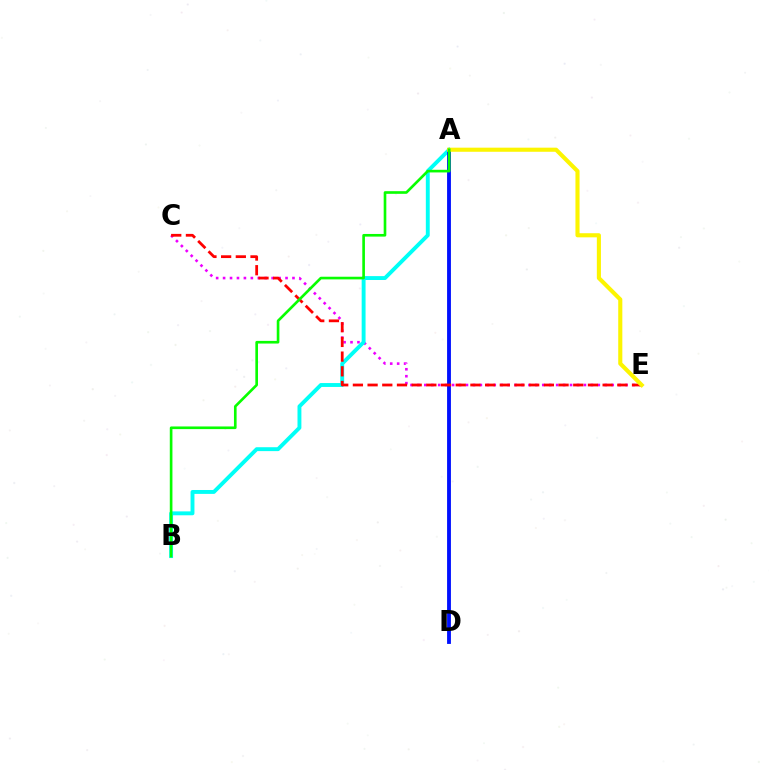{('C', 'E'): [{'color': '#ee00ff', 'line_style': 'dotted', 'thickness': 1.89}, {'color': '#ff0000', 'line_style': 'dashed', 'thickness': 2.0}], ('A', 'B'): [{'color': '#00fff6', 'line_style': 'solid', 'thickness': 2.8}, {'color': '#08ff00', 'line_style': 'solid', 'thickness': 1.9}], ('A', 'D'): [{'color': '#0010ff', 'line_style': 'solid', 'thickness': 2.77}], ('A', 'E'): [{'color': '#fcf500', 'line_style': 'solid', 'thickness': 2.96}]}